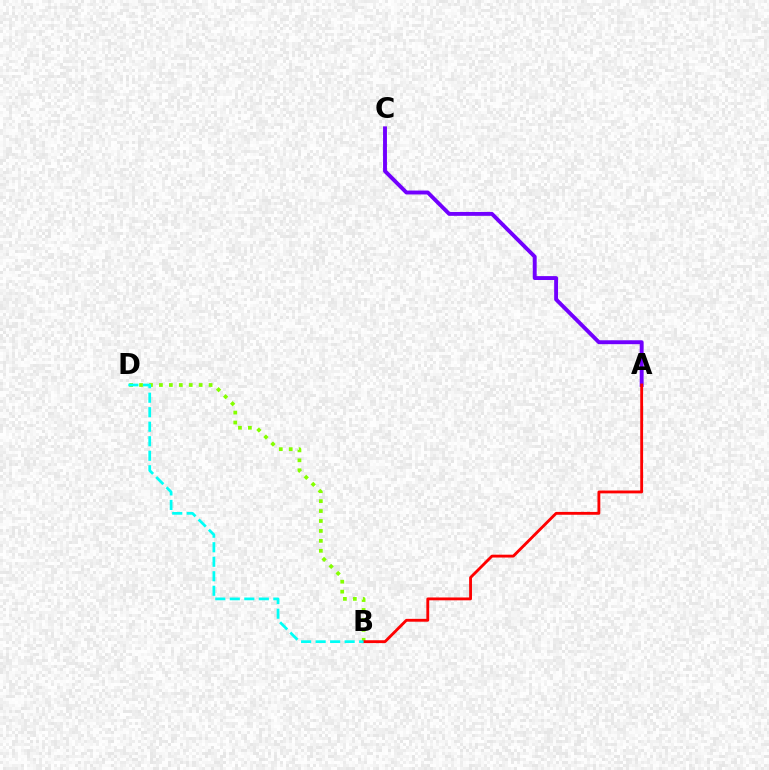{('B', 'D'): [{'color': '#84ff00', 'line_style': 'dotted', 'thickness': 2.7}, {'color': '#00fff6', 'line_style': 'dashed', 'thickness': 1.97}], ('A', 'C'): [{'color': '#7200ff', 'line_style': 'solid', 'thickness': 2.8}], ('A', 'B'): [{'color': '#ff0000', 'line_style': 'solid', 'thickness': 2.05}]}